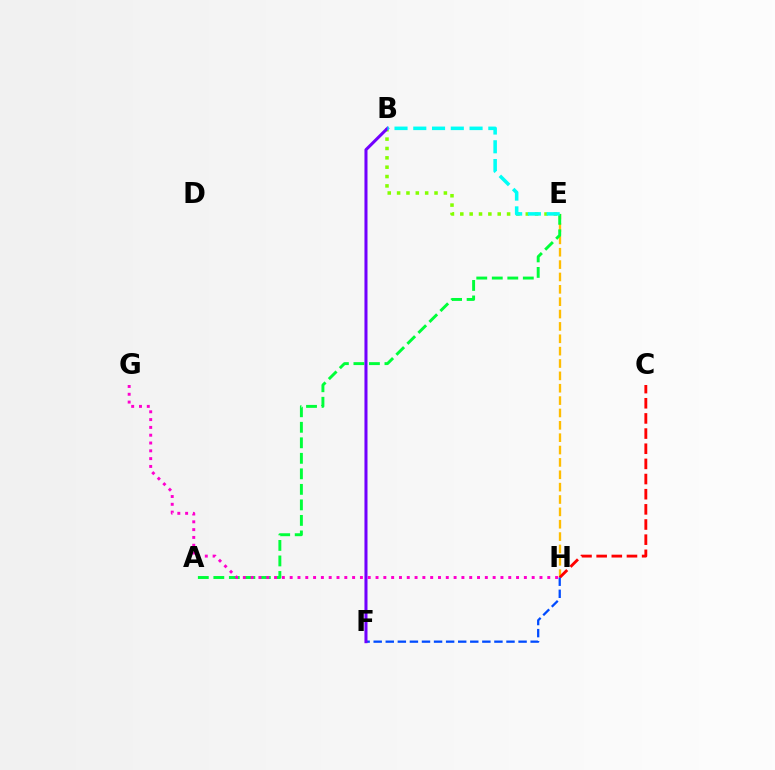{('E', 'H'): [{'color': '#ffbd00', 'line_style': 'dashed', 'thickness': 1.68}], ('C', 'H'): [{'color': '#ff0000', 'line_style': 'dashed', 'thickness': 2.06}], ('A', 'E'): [{'color': '#00ff39', 'line_style': 'dashed', 'thickness': 2.11}], ('B', 'E'): [{'color': '#84ff00', 'line_style': 'dotted', 'thickness': 2.54}, {'color': '#00fff6', 'line_style': 'dashed', 'thickness': 2.55}], ('F', 'H'): [{'color': '#004bff', 'line_style': 'dashed', 'thickness': 1.64}], ('G', 'H'): [{'color': '#ff00cf', 'line_style': 'dotted', 'thickness': 2.12}], ('B', 'F'): [{'color': '#7200ff', 'line_style': 'solid', 'thickness': 2.19}]}